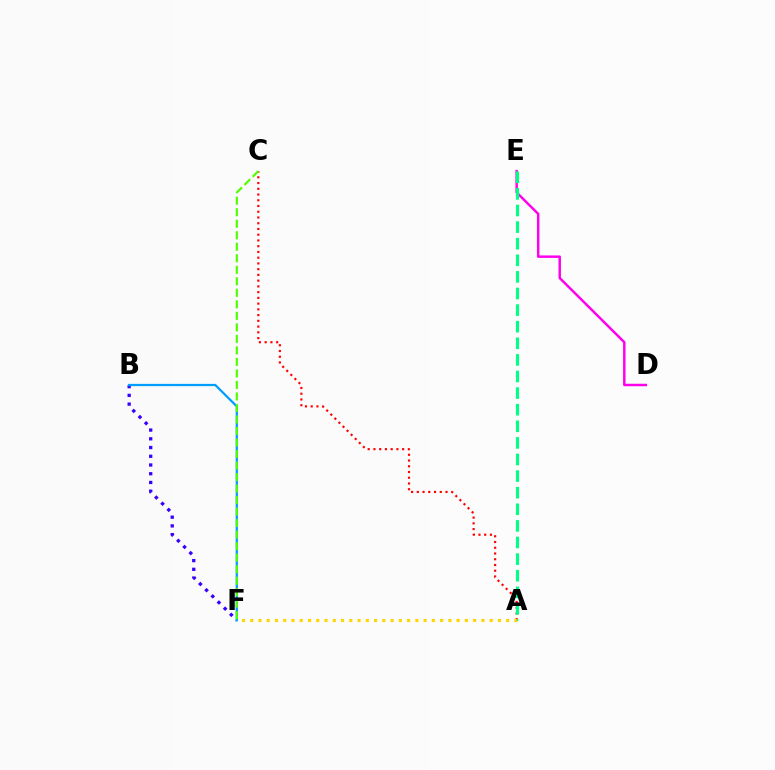{('B', 'F'): [{'color': '#3700ff', 'line_style': 'dotted', 'thickness': 2.37}, {'color': '#009eff', 'line_style': 'solid', 'thickness': 1.62}], ('A', 'C'): [{'color': '#ff0000', 'line_style': 'dotted', 'thickness': 1.56}], ('D', 'E'): [{'color': '#ff00ed', 'line_style': 'solid', 'thickness': 1.78}], ('A', 'F'): [{'color': '#ffd500', 'line_style': 'dotted', 'thickness': 2.24}], ('C', 'F'): [{'color': '#4fff00', 'line_style': 'dashed', 'thickness': 1.56}], ('A', 'E'): [{'color': '#00ff86', 'line_style': 'dashed', 'thickness': 2.26}]}